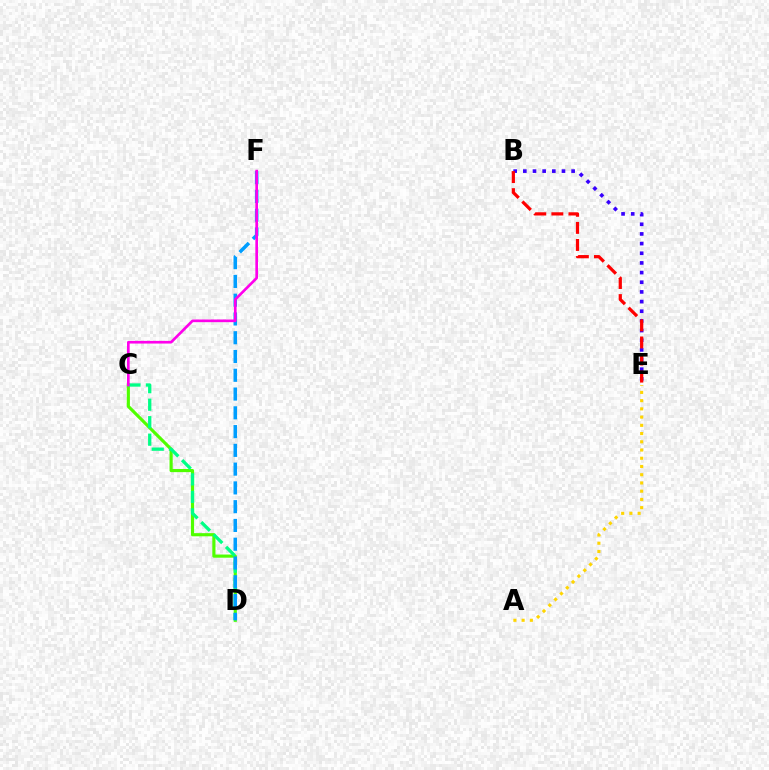{('C', 'D'): [{'color': '#4fff00', 'line_style': 'solid', 'thickness': 2.27}, {'color': '#00ff86', 'line_style': 'dashed', 'thickness': 2.38}], ('A', 'E'): [{'color': '#ffd500', 'line_style': 'dotted', 'thickness': 2.24}], ('B', 'E'): [{'color': '#3700ff', 'line_style': 'dotted', 'thickness': 2.63}, {'color': '#ff0000', 'line_style': 'dashed', 'thickness': 2.32}], ('D', 'F'): [{'color': '#009eff', 'line_style': 'dashed', 'thickness': 2.55}], ('C', 'F'): [{'color': '#ff00ed', 'line_style': 'solid', 'thickness': 1.92}]}